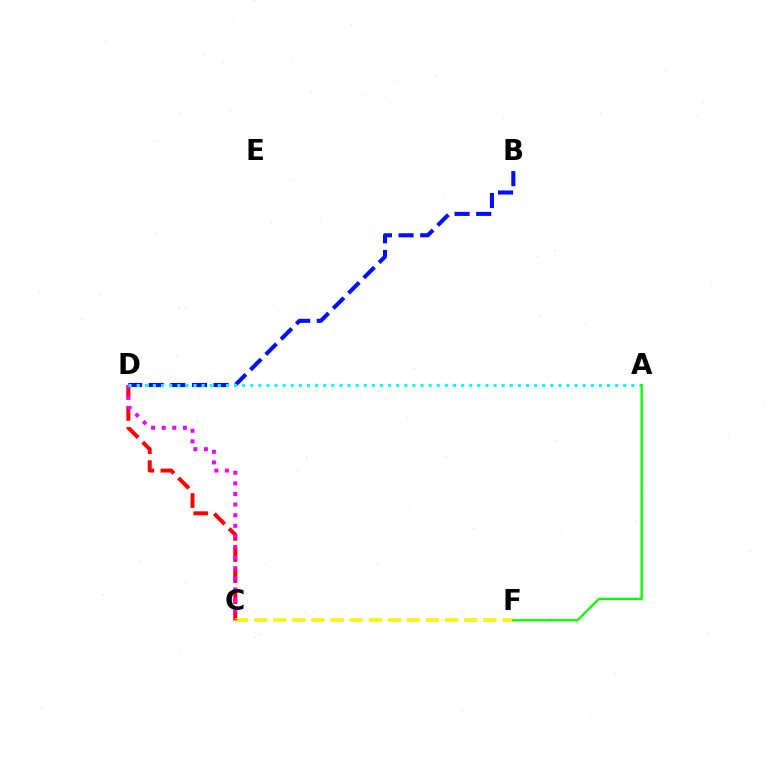{('B', 'D'): [{'color': '#0010ff', 'line_style': 'dashed', 'thickness': 2.94}], ('C', 'D'): [{'color': '#ff0000', 'line_style': 'dashed', 'thickness': 2.86}, {'color': '#ee00ff', 'line_style': 'dotted', 'thickness': 2.88}], ('C', 'F'): [{'color': '#fcf500', 'line_style': 'dashed', 'thickness': 2.59}], ('A', 'D'): [{'color': '#00fff6', 'line_style': 'dotted', 'thickness': 2.2}], ('A', 'F'): [{'color': '#08ff00', 'line_style': 'solid', 'thickness': 1.67}]}